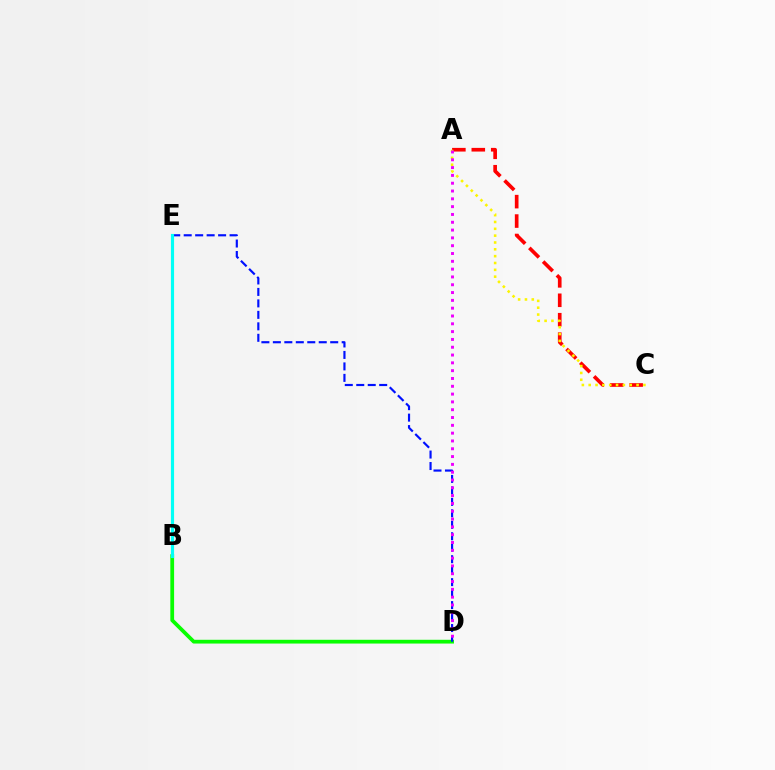{('B', 'D'): [{'color': '#08ff00', 'line_style': 'solid', 'thickness': 2.71}], ('A', 'C'): [{'color': '#ff0000', 'line_style': 'dashed', 'thickness': 2.64}, {'color': '#fcf500', 'line_style': 'dotted', 'thickness': 1.86}], ('D', 'E'): [{'color': '#0010ff', 'line_style': 'dashed', 'thickness': 1.56}], ('B', 'E'): [{'color': '#00fff6', 'line_style': 'solid', 'thickness': 2.26}], ('A', 'D'): [{'color': '#ee00ff', 'line_style': 'dotted', 'thickness': 2.12}]}